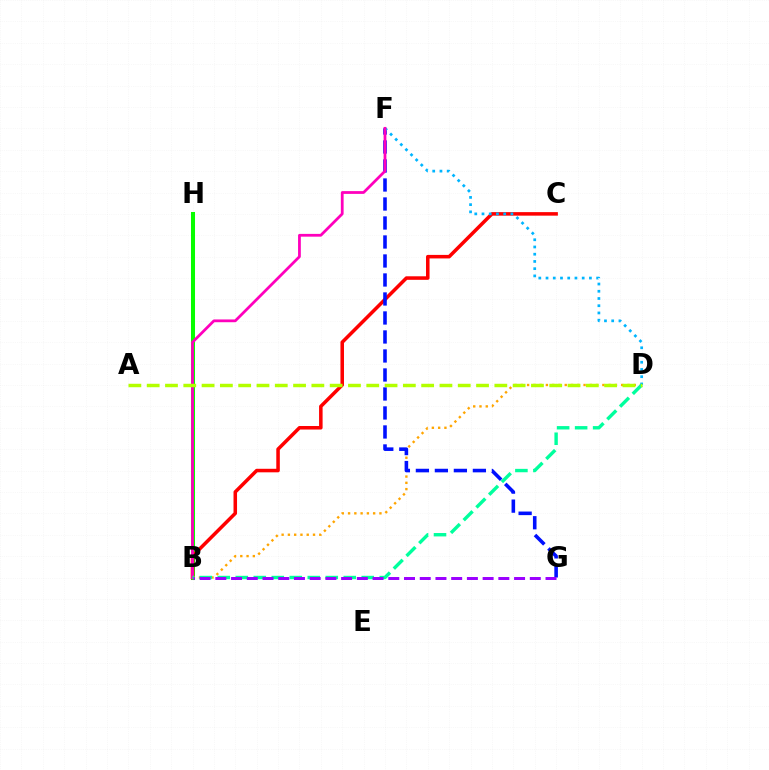{('B', 'H'): [{'color': '#08ff00', 'line_style': 'solid', 'thickness': 2.91}], ('B', 'C'): [{'color': '#ff0000', 'line_style': 'solid', 'thickness': 2.54}], ('B', 'D'): [{'color': '#ffa500', 'line_style': 'dotted', 'thickness': 1.7}, {'color': '#00ff9d', 'line_style': 'dashed', 'thickness': 2.44}], ('F', 'G'): [{'color': '#0010ff', 'line_style': 'dashed', 'thickness': 2.58}], ('D', 'F'): [{'color': '#00b5ff', 'line_style': 'dotted', 'thickness': 1.96}], ('B', 'F'): [{'color': '#ff00bd', 'line_style': 'solid', 'thickness': 2.0}], ('B', 'G'): [{'color': '#9b00ff', 'line_style': 'dashed', 'thickness': 2.14}], ('A', 'D'): [{'color': '#b3ff00', 'line_style': 'dashed', 'thickness': 2.49}]}